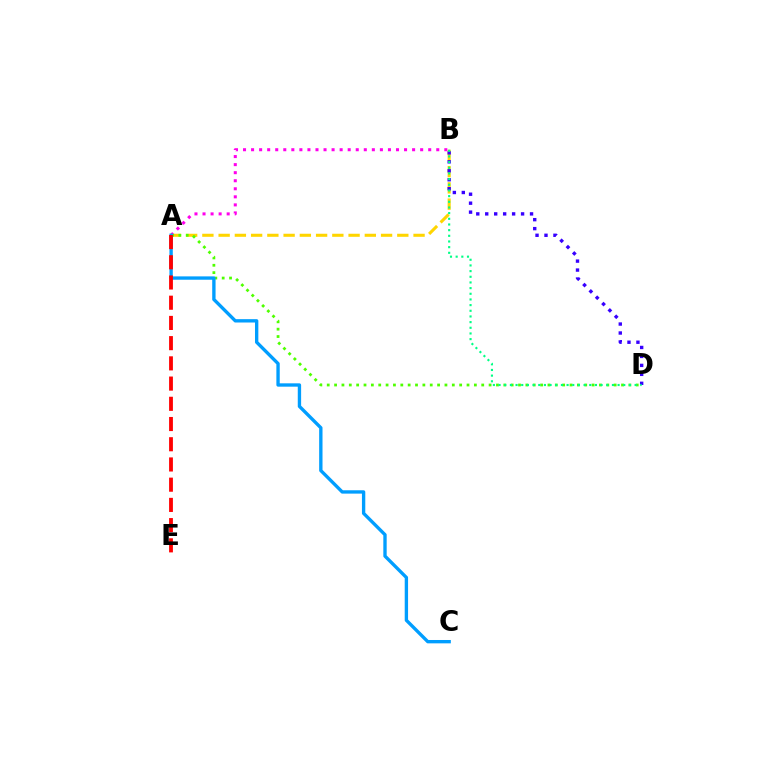{('A', 'B'): [{'color': '#ffd500', 'line_style': 'dashed', 'thickness': 2.21}, {'color': '#ff00ed', 'line_style': 'dotted', 'thickness': 2.19}], ('B', 'D'): [{'color': '#3700ff', 'line_style': 'dotted', 'thickness': 2.43}, {'color': '#00ff86', 'line_style': 'dotted', 'thickness': 1.54}], ('A', 'D'): [{'color': '#4fff00', 'line_style': 'dotted', 'thickness': 2.0}], ('A', 'C'): [{'color': '#009eff', 'line_style': 'solid', 'thickness': 2.41}], ('A', 'E'): [{'color': '#ff0000', 'line_style': 'dashed', 'thickness': 2.75}]}